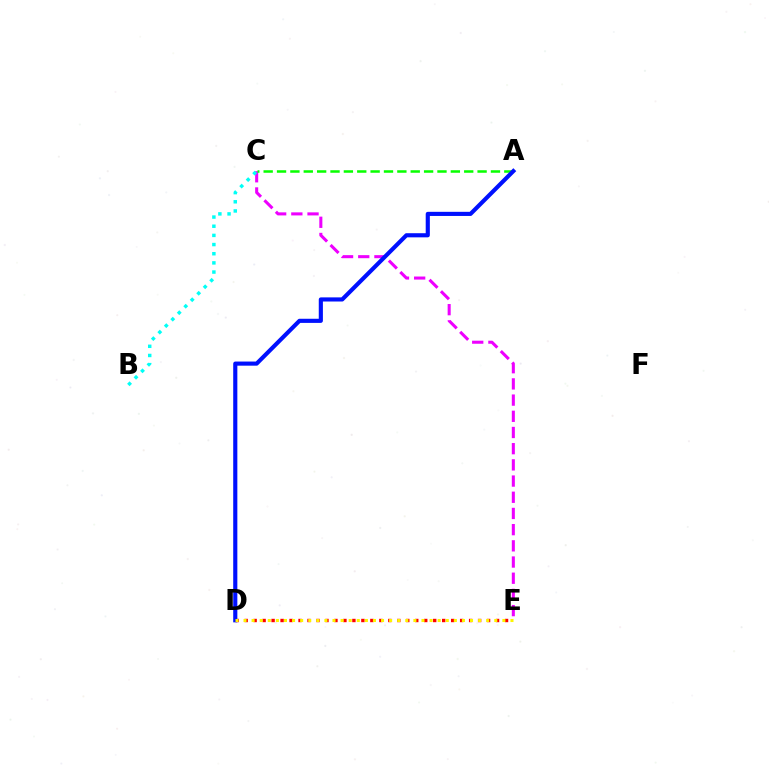{('C', 'E'): [{'color': '#ee00ff', 'line_style': 'dashed', 'thickness': 2.2}], ('D', 'E'): [{'color': '#ff0000', 'line_style': 'dotted', 'thickness': 2.44}, {'color': '#fcf500', 'line_style': 'dotted', 'thickness': 2.2}], ('A', 'C'): [{'color': '#08ff00', 'line_style': 'dashed', 'thickness': 1.82}], ('A', 'D'): [{'color': '#0010ff', 'line_style': 'solid', 'thickness': 2.98}], ('B', 'C'): [{'color': '#00fff6', 'line_style': 'dotted', 'thickness': 2.49}]}